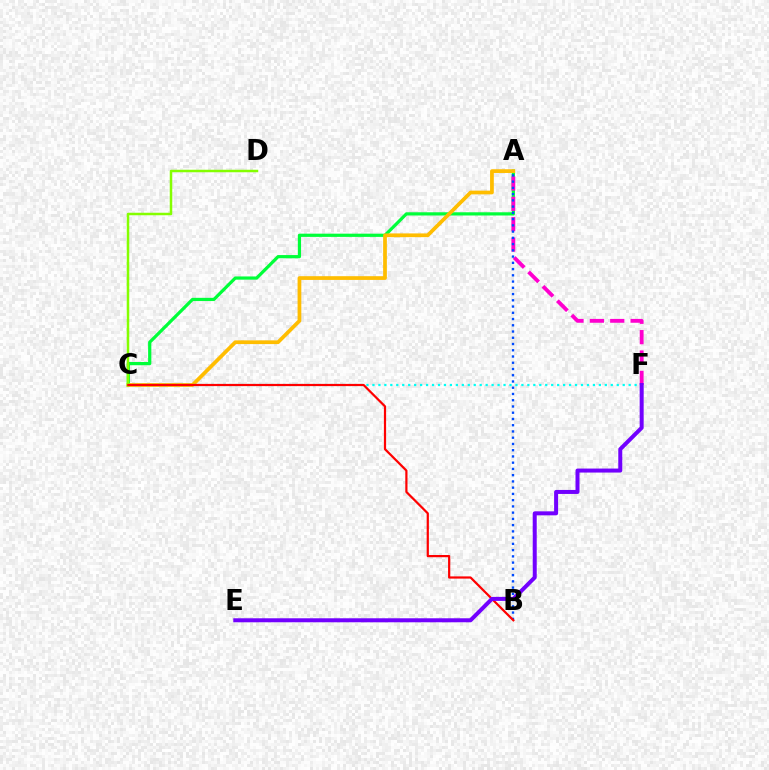{('A', 'C'): [{'color': '#00ff39', 'line_style': 'solid', 'thickness': 2.32}, {'color': '#ffbd00', 'line_style': 'solid', 'thickness': 2.69}], ('A', 'F'): [{'color': '#ff00cf', 'line_style': 'dashed', 'thickness': 2.77}], ('C', 'F'): [{'color': '#00fff6', 'line_style': 'dotted', 'thickness': 1.62}], ('C', 'D'): [{'color': '#84ff00', 'line_style': 'solid', 'thickness': 1.8}], ('A', 'B'): [{'color': '#004bff', 'line_style': 'dotted', 'thickness': 1.7}], ('B', 'C'): [{'color': '#ff0000', 'line_style': 'solid', 'thickness': 1.59}], ('E', 'F'): [{'color': '#7200ff', 'line_style': 'solid', 'thickness': 2.88}]}